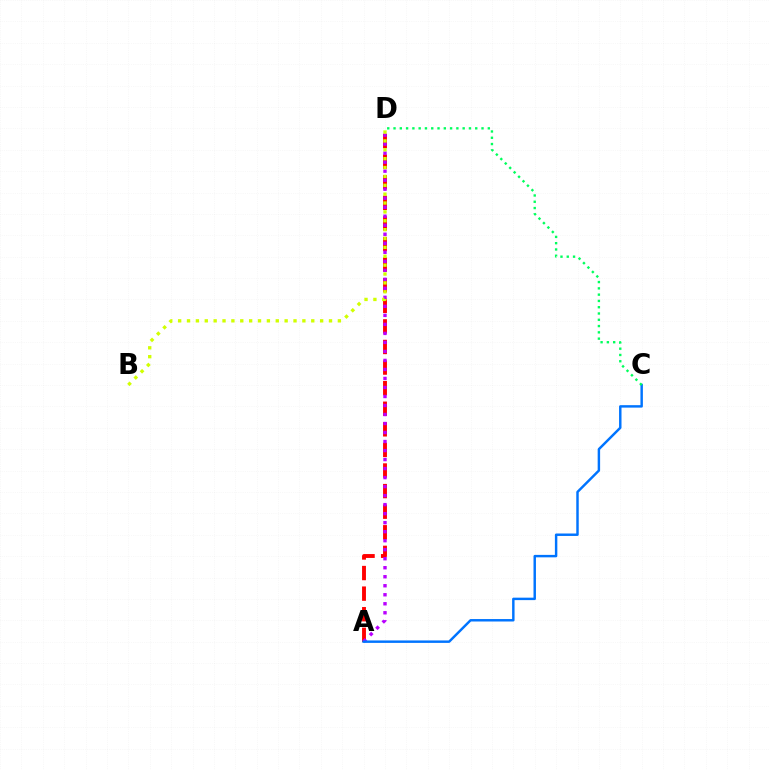{('A', 'D'): [{'color': '#ff0000', 'line_style': 'dashed', 'thickness': 2.8}, {'color': '#b900ff', 'line_style': 'dotted', 'thickness': 2.45}], ('A', 'C'): [{'color': '#0074ff', 'line_style': 'solid', 'thickness': 1.76}], ('B', 'D'): [{'color': '#d1ff00', 'line_style': 'dotted', 'thickness': 2.41}], ('C', 'D'): [{'color': '#00ff5c', 'line_style': 'dotted', 'thickness': 1.71}]}